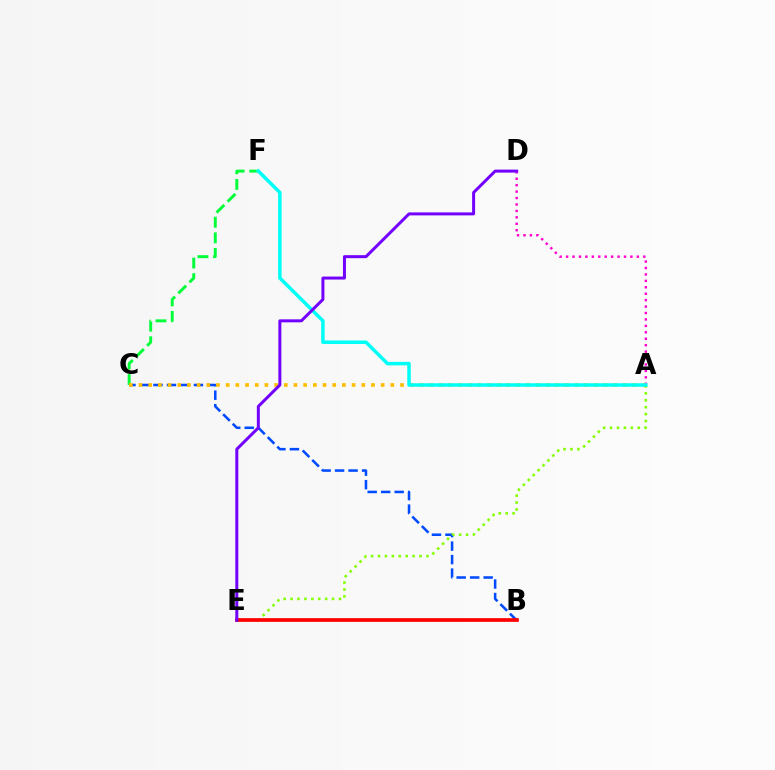{('B', 'C'): [{'color': '#004bff', 'line_style': 'dashed', 'thickness': 1.83}], ('A', 'E'): [{'color': '#84ff00', 'line_style': 'dotted', 'thickness': 1.88}], ('A', 'D'): [{'color': '#ff00cf', 'line_style': 'dotted', 'thickness': 1.75}], ('C', 'F'): [{'color': '#00ff39', 'line_style': 'dashed', 'thickness': 2.12}], ('B', 'E'): [{'color': '#ff0000', 'line_style': 'solid', 'thickness': 2.67}], ('A', 'C'): [{'color': '#ffbd00', 'line_style': 'dotted', 'thickness': 2.63}], ('A', 'F'): [{'color': '#00fff6', 'line_style': 'solid', 'thickness': 2.52}], ('D', 'E'): [{'color': '#7200ff', 'line_style': 'solid', 'thickness': 2.15}]}